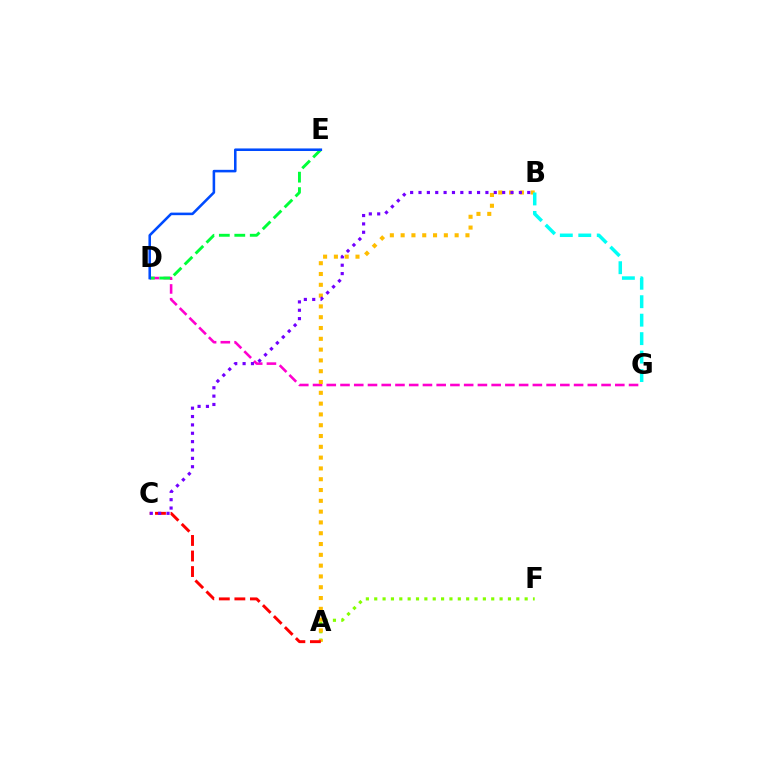{('D', 'G'): [{'color': '#ff00cf', 'line_style': 'dashed', 'thickness': 1.87}], ('A', 'F'): [{'color': '#84ff00', 'line_style': 'dotted', 'thickness': 2.27}], ('A', 'B'): [{'color': '#ffbd00', 'line_style': 'dotted', 'thickness': 2.93}], ('A', 'C'): [{'color': '#ff0000', 'line_style': 'dashed', 'thickness': 2.11}], ('B', 'G'): [{'color': '#00fff6', 'line_style': 'dashed', 'thickness': 2.51}], ('D', 'E'): [{'color': '#00ff39', 'line_style': 'dashed', 'thickness': 2.1}, {'color': '#004bff', 'line_style': 'solid', 'thickness': 1.85}], ('B', 'C'): [{'color': '#7200ff', 'line_style': 'dotted', 'thickness': 2.27}]}